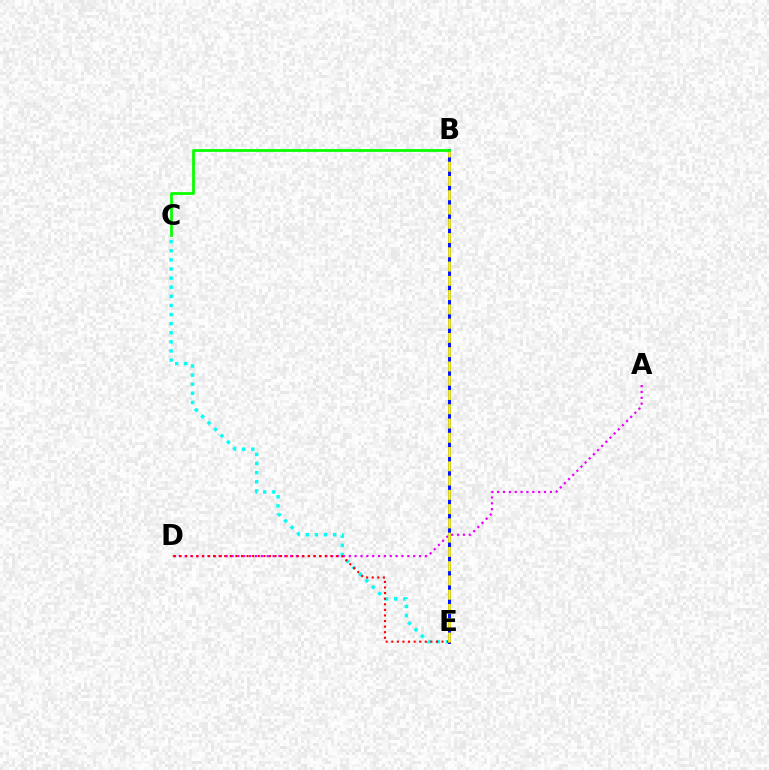{('A', 'D'): [{'color': '#ee00ff', 'line_style': 'dotted', 'thickness': 1.59}], ('C', 'E'): [{'color': '#00fff6', 'line_style': 'dotted', 'thickness': 2.47}], ('B', 'E'): [{'color': '#0010ff', 'line_style': 'solid', 'thickness': 2.12}, {'color': '#fcf500', 'line_style': 'dashed', 'thickness': 1.94}], ('D', 'E'): [{'color': '#ff0000', 'line_style': 'dotted', 'thickness': 1.52}], ('B', 'C'): [{'color': '#08ff00', 'line_style': 'solid', 'thickness': 1.99}]}